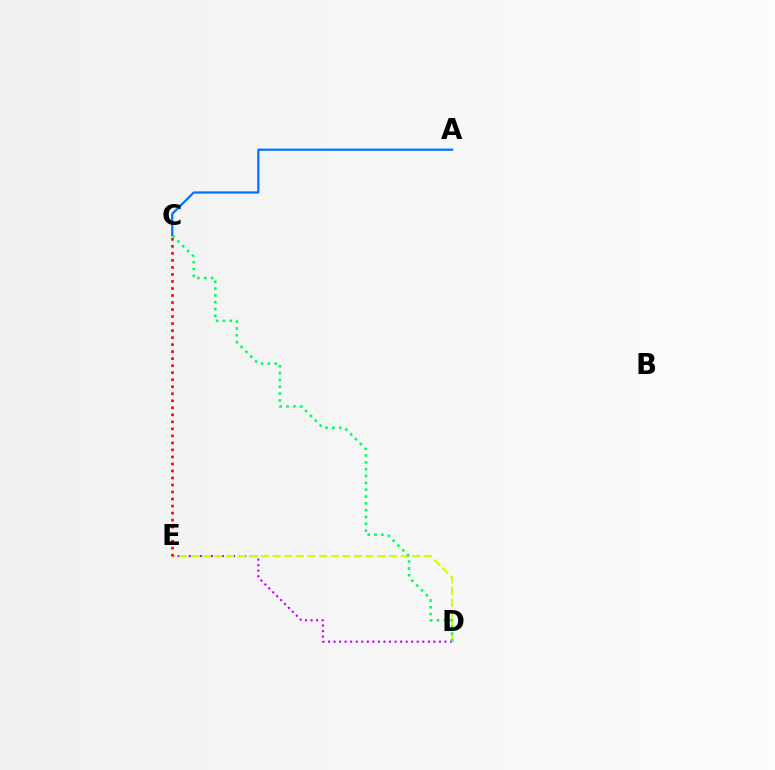{('D', 'E'): [{'color': '#b900ff', 'line_style': 'dotted', 'thickness': 1.51}, {'color': '#d1ff00', 'line_style': 'dashed', 'thickness': 1.58}], ('C', 'E'): [{'color': '#ff0000', 'line_style': 'dotted', 'thickness': 1.91}], ('A', 'C'): [{'color': '#0074ff', 'line_style': 'solid', 'thickness': 1.61}], ('C', 'D'): [{'color': '#00ff5c', 'line_style': 'dotted', 'thickness': 1.86}]}